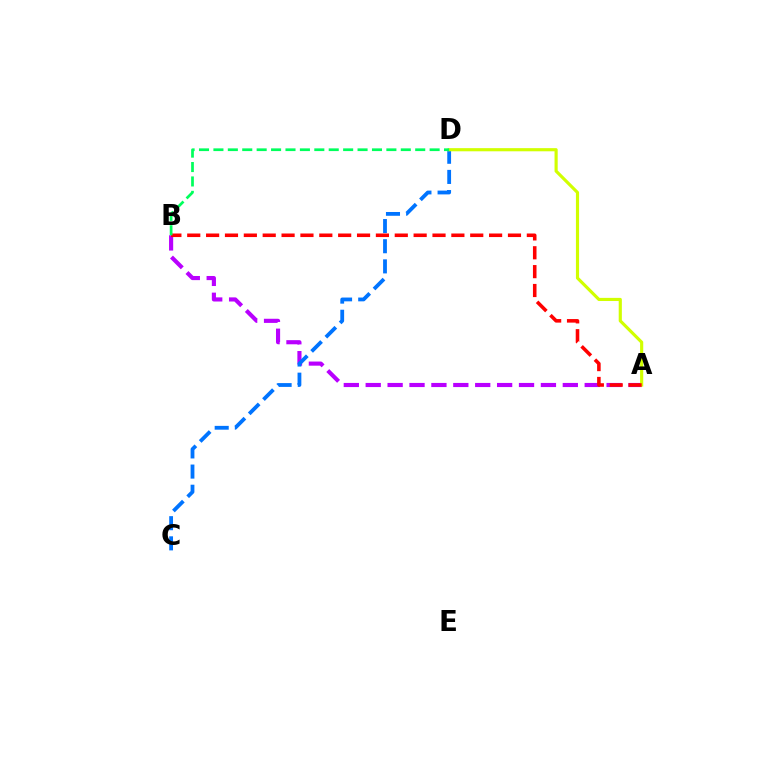{('A', 'B'): [{'color': '#b900ff', 'line_style': 'dashed', 'thickness': 2.98}, {'color': '#ff0000', 'line_style': 'dashed', 'thickness': 2.56}], ('C', 'D'): [{'color': '#0074ff', 'line_style': 'dashed', 'thickness': 2.74}], ('A', 'D'): [{'color': '#d1ff00', 'line_style': 'solid', 'thickness': 2.27}], ('B', 'D'): [{'color': '#00ff5c', 'line_style': 'dashed', 'thickness': 1.96}]}